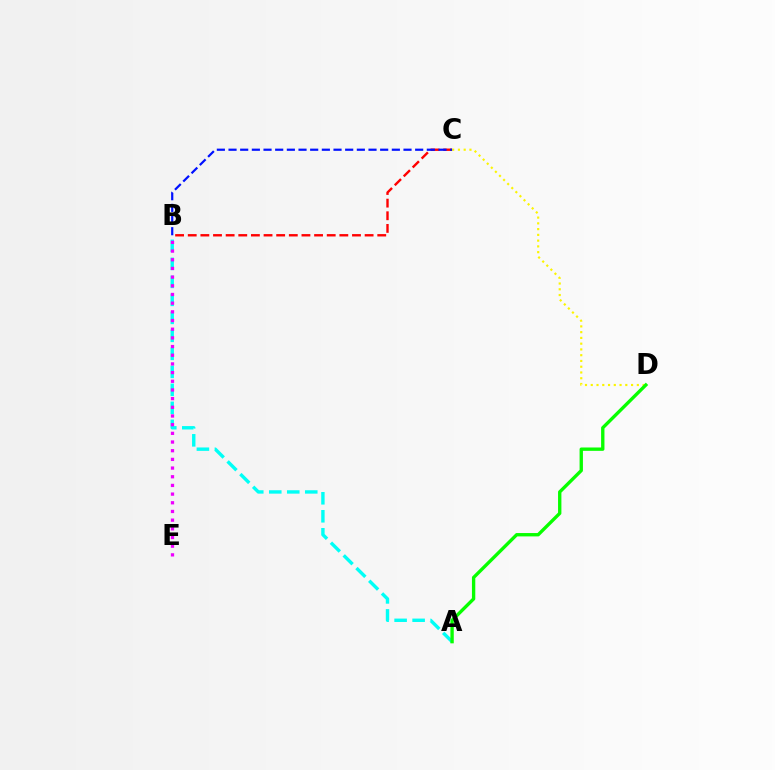{('B', 'C'): [{'color': '#ff0000', 'line_style': 'dashed', 'thickness': 1.72}, {'color': '#0010ff', 'line_style': 'dashed', 'thickness': 1.58}], ('C', 'D'): [{'color': '#fcf500', 'line_style': 'dotted', 'thickness': 1.56}], ('A', 'B'): [{'color': '#00fff6', 'line_style': 'dashed', 'thickness': 2.45}], ('B', 'E'): [{'color': '#ee00ff', 'line_style': 'dotted', 'thickness': 2.36}], ('A', 'D'): [{'color': '#08ff00', 'line_style': 'solid', 'thickness': 2.41}]}